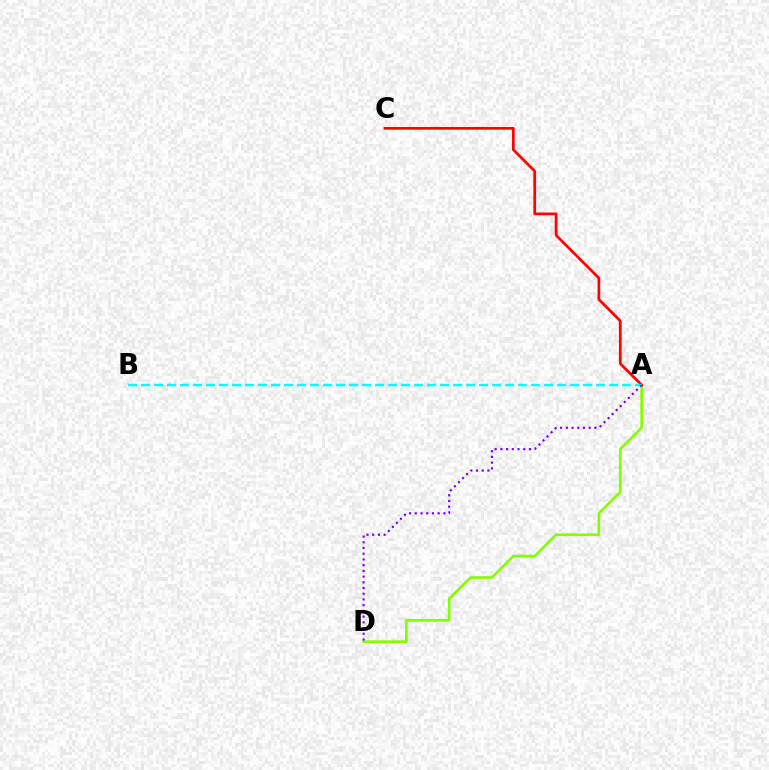{('A', 'D'): [{'color': '#84ff00', 'line_style': 'solid', 'thickness': 1.91}, {'color': '#7200ff', 'line_style': 'dotted', 'thickness': 1.55}], ('A', 'C'): [{'color': '#ff0000', 'line_style': 'solid', 'thickness': 1.97}], ('A', 'B'): [{'color': '#00fff6', 'line_style': 'dashed', 'thickness': 1.77}]}